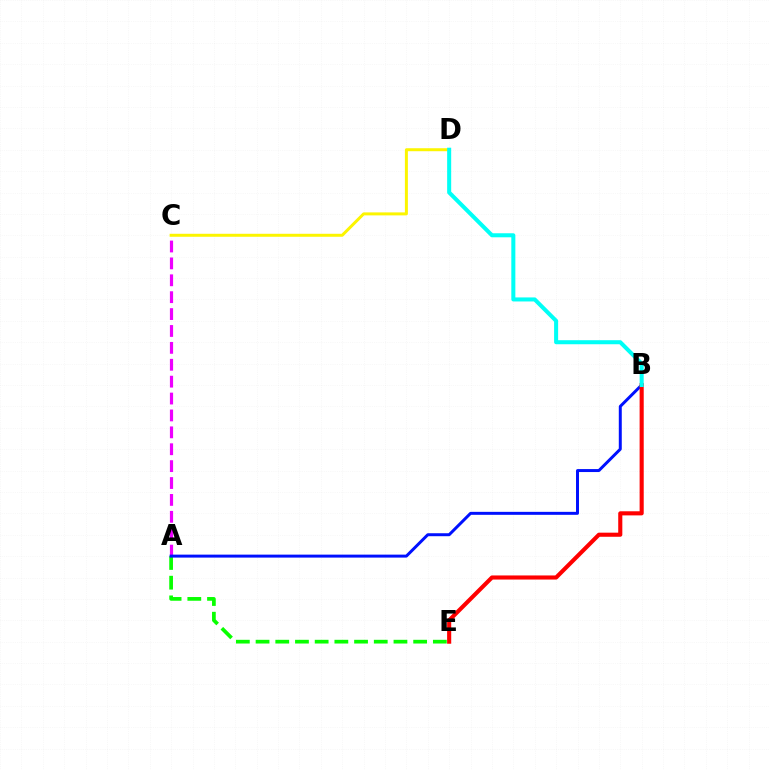{('A', 'E'): [{'color': '#08ff00', 'line_style': 'dashed', 'thickness': 2.68}], ('A', 'C'): [{'color': '#ee00ff', 'line_style': 'dashed', 'thickness': 2.3}], ('A', 'B'): [{'color': '#0010ff', 'line_style': 'solid', 'thickness': 2.14}], ('C', 'D'): [{'color': '#fcf500', 'line_style': 'solid', 'thickness': 2.15}], ('B', 'E'): [{'color': '#ff0000', 'line_style': 'solid', 'thickness': 2.95}], ('B', 'D'): [{'color': '#00fff6', 'line_style': 'solid', 'thickness': 2.91}]}